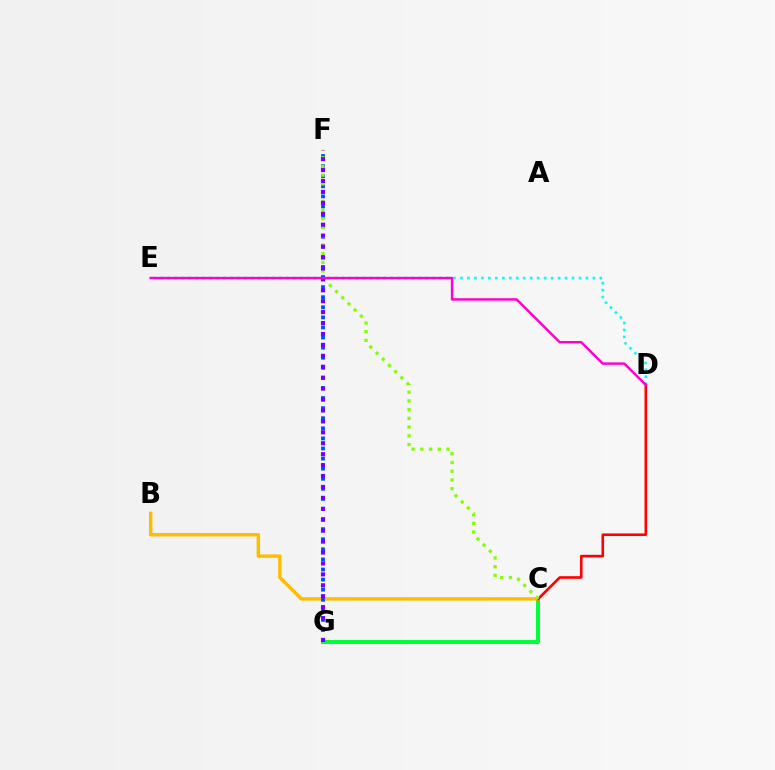{('D', 'E'): [{'color': '#00fff6', 'line_style': 'dotted', 'thickness': 1.89}, {'color': '#ff00cf', 'line_style': 'solid', 'thickness': 1.78}], ('C', 'G'): [{'color': '#00ff39', 'line_style': 'solid', 'thickness': 2.87}], ('B', 'C'): [{'color': '#ffbd00', 'line_style': 'solid', 'thickness': 2.47}], ('C', 'D'): [{'color': '#ff0000', 'line_style': 'solid', 'thickness': 1.89}], ('F', 'G'): [{'color': '#004bff', 'line_style': 'dotted', 'thickness': 2.74}, {'color': '#7200ff', 'line_style': 'dotted', 'thickness': 2.97}], ('C', 'F'): [{'color': '#84ff00', 'line_style': 'dotted', 'thickness': 2.37}]}